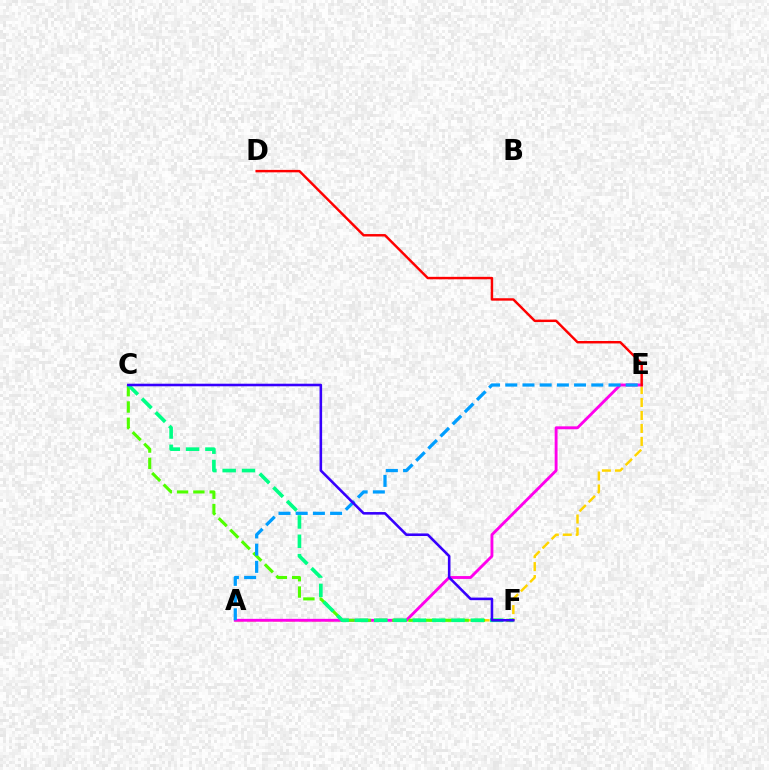{('A', 'E'): [{'color': '#ffd500', 'line_style': 'dashed', 'thickness': 1.76}, {'color': '#ff00ed', 'line_style': 'solid', 'thickness': 2.07}, {'color': '#009eff', 'line_style': 'dashed', 'thickness': 2.34}], ('D', 'E'): [{'color': '#ff0000', 'line_style': 'solid', 'thickness': 1.76}], ('C', 'F'): [{'color': '#4fff00', 'line_style': 'dashed', 'thickness': 2.22}, {'color': '#00ff86', 'line_style': 'dashed', 'thickness': 2.62}, {'color': '#3700ff', 'line_style': 'solid', 'thickness': 1.86}]}